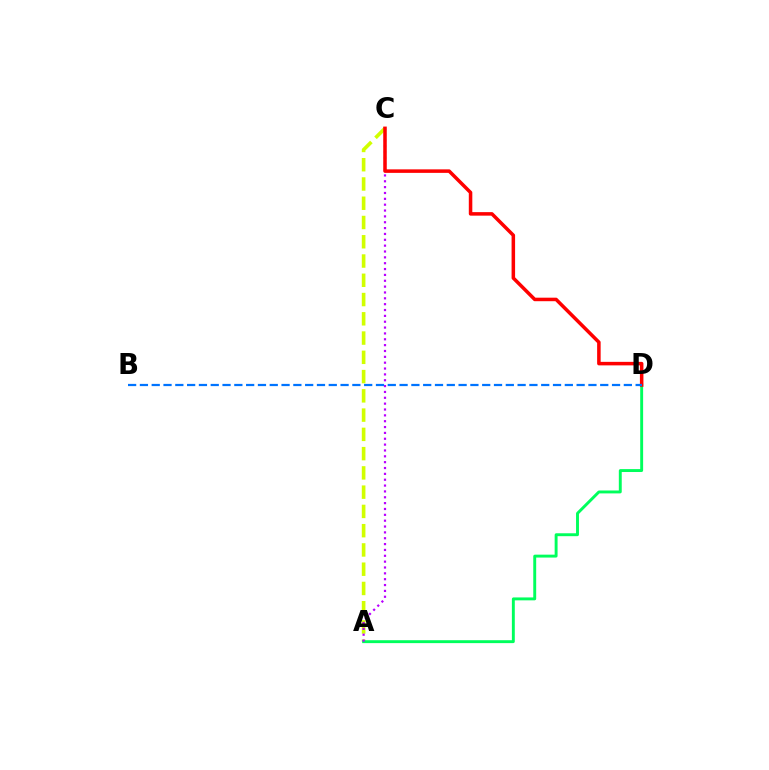{('A', 'C'): [{'color': '#d1ff00', 'line_style': 'dashed', 'thickness': 2.62}, {'color': '#b900ff', 'line_style': 'dotted', 'thickness': 1.59}], ('A', 'D'): [{'color': '#00ff5c', 'line_style': 'solid', 'thickness': 2.1}], ('C', 'D'): [{'color': '#ff0000', 'line_style': 'solid', 'thickness': 2.54}], ('B', 'D'): [{'color': '#0074ff', 'line_style': 'dashed', 'thickness': 1.6}]}